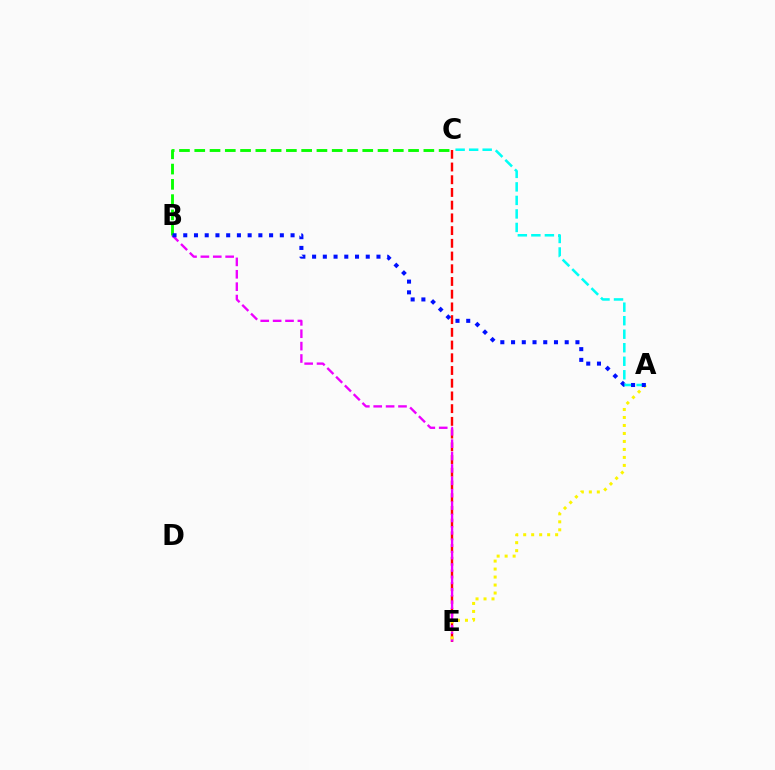{('C', 'E'): [{'color': '#ff0000', 'line_style': 'dashed', 'thickness': 1.73}], ('B', 'E'): [{'color': '#ee00ff', 'line_style': 'dashed', 'thickness': 1.68}], ('B', 'C'): [{'color': '#08ff00', 'line_style': 'dashed', 'thickness': 2.07}], ('A', 'E'): [{'color': '#fcf500', 'line_style': 'dotted', 'thickness': 2.17}], ('A', 'C'): [{'color': '#00fff6', 'line_style': 'dashed', 'thickness': 1.84}], ('A', 'B'): [{'color': '#0010ff', 'line_style': 'dotted', 'thickness': 2.92}]}